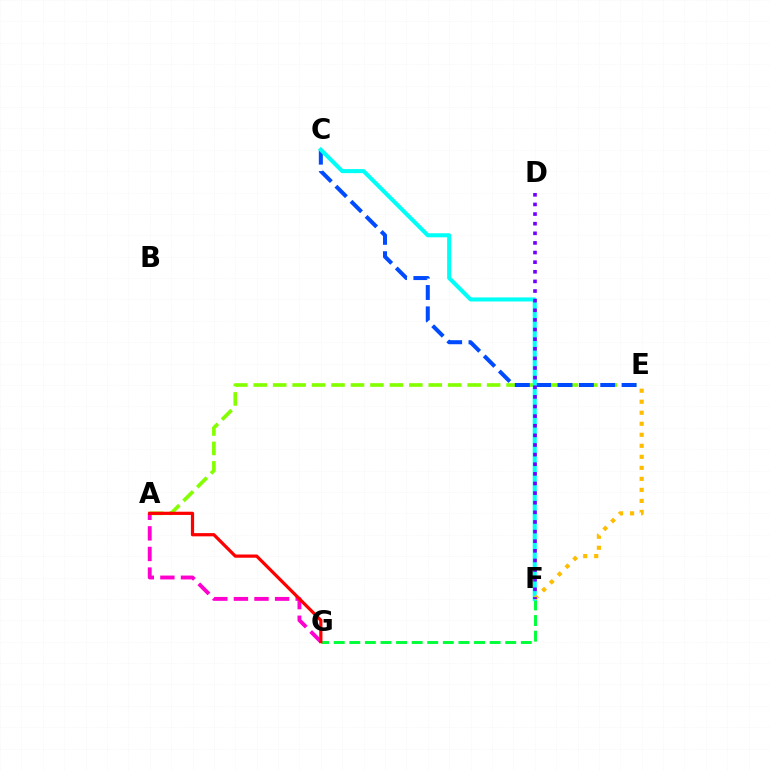{('F', 'G'): [{'color': '#00ff39', 'line_style': 'dashed', 'thickness': 2.12}], ('A', 'E'): [{'color': '#84ff00', 'line_style': 'dashed', 'thickness': 2.64}], ('C', 'E'): [{'color': '#004bff', 'line_style': 'dashed', 'thickness': 2.9}], ('C', 'F'): [{'color': '#00fff6', 'line_style': 'solid', 'thickness': 2.92}], ('E', 'F'): [{'color': '#ffbd00', 'line_style': 'dotted', 'thickness': 2.99}], ('A', 'G'): [{'color': '#ff00cf', 'line_style': 'dashed', 'thickness': 2.8}, {'color': '#ff0000', 'line_style': 'solid', 'thickness': 2.32}], ('D', 'F'): [{'color': '#7200ff', 'line_style': 'dotted', 'thickness': 2.61}]}